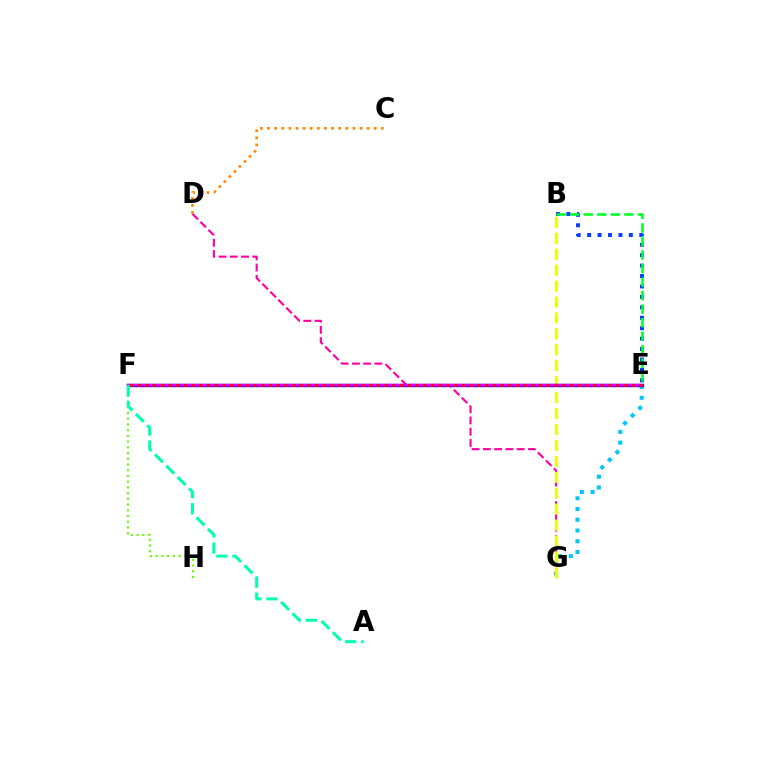{('D', 'G'): [{'color': '#ff00a0', 'line_style': 'dashed', 'thickness': 1.53}], ('E', 'G'): [{'color': '#00c7ff', 'line_style': 'dotted', 'thickness': 2.92}], ('B', 'G'): [{'color': '#eeff00', 'line_style': 'dashed', 'thickness': 2.17}], ('F', 'H'): [{'color': '#66ff00', 'line_style': 'dotted', 'thickness': 1.55}], ('B', 'E'): [{'color': '#003fff', 'line_style': 'dotted', 'thickness': 2.83}, {'color': '#00ff27', 'line_style': 'dashed', 'thickness': 1.84}], ('E', 'F'): [{'color': '#4f00ff', 'line_style': 'solid', 'thickness': 2.44}, {'color': '#d600ff', 'line_style': 'solid', 'thickness': 1.72}, {'color': '#ff0000', 'line_style': 'dotted', 'thickness': 2.1}], ('A', 'F'): [{'color': '#00ffaf', 'line_style': 'dashed', 'thickness': 2.18}], ('C', 'D'): [{'color': '#ff8800', 'line_style': 'dotted', 'thickness': 1.93}]}